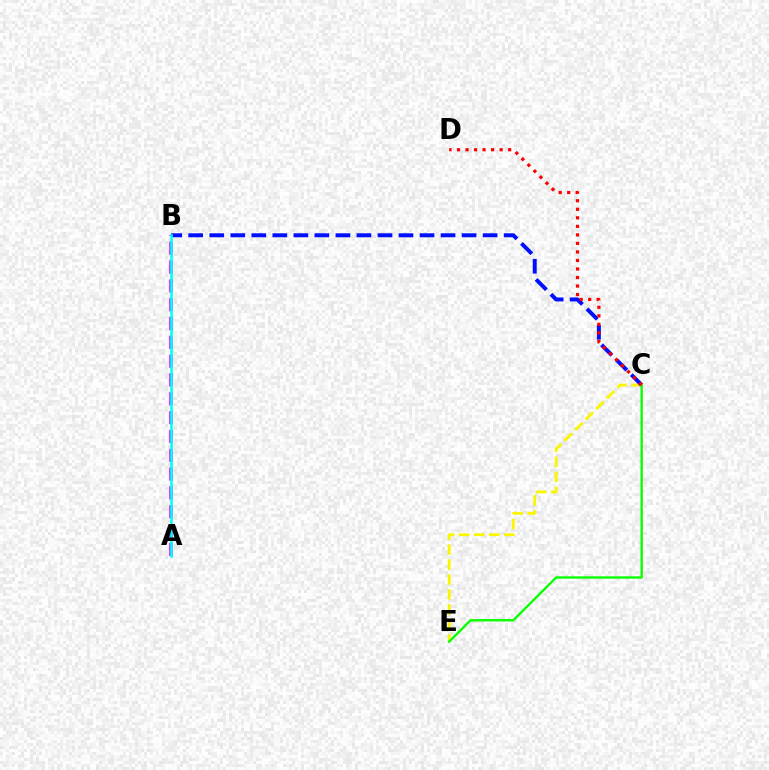{('C', 'E'): [{'color': '#fcf500', 'line_style': 'dashed', 'thickness': 2.03}, {'color': '#08ff00', 'line_style': 'solid', 'thickness': 1.7}], ('B', 'C'): [{'color': '#0010ff', 'line_style': 'dashed', 'thickness': 2.86}], ('A', 'B'): [{'color': '#ee00ff', 'line_style': 'dashed', 'thickness': 2.56}, {'color': '#00fff6', 'line_style': 'solid', 'thickness': 1.84}], ('C', 'D'): [{'color': '#ff0000', 'line_style': 'dotted', 'thickness': 2.32}]}